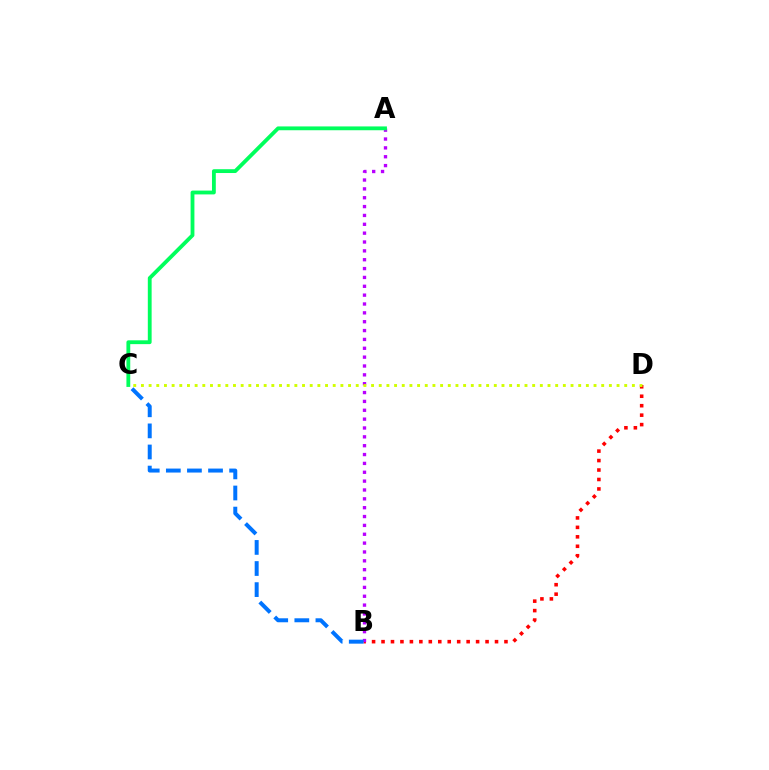{('B', 'D'): [{'color': '#ff0000', 'line_style': 'dotted', 'thickness': 2.57}], ('A', 'B'): [{'color': '#b900ff', 'line_style': 'dotted', 'thickness': 2.41}], ('B', 'C'): [{'color': '#0074ff', 'line_style': 'dashed', 'thickness': 2.87}], ('A', 'C'): [{'color': '#00ff5c', 'line_style': 'solid', 'thickness': 2.75}], ('C', 'D'): [{'color': '#d1ff00', 'line_style': 'dotted', 'thickness': 2.08}]}